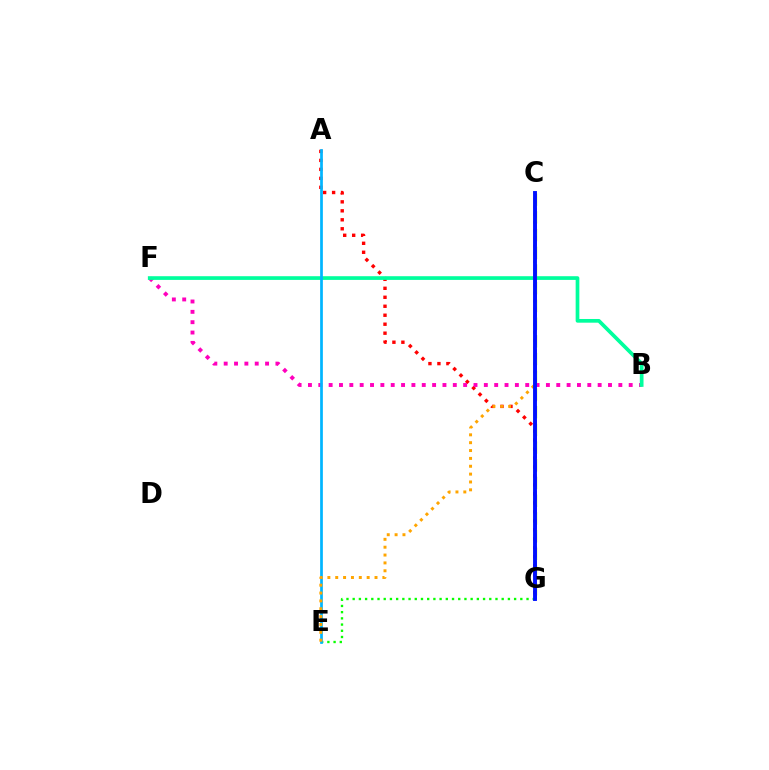{('A', 'G'): [{'color': '#ff0000', 'line_style': 'dotted', 'thickness': 2.44}], ('E', 'G'): [{'color': '#08ff00', 'line_style': 'dotted', 'thickness': 1.69}], ('C', 'G'): [{'color': '#b3ff00', 'line_style': 'dashed', 'thickness': 2.41}, {'color': '#9b00ff', 'line_style': 'dashed', 'thickness': 1.92}, {'color': '#0010ff', 'line_style': 'solid', 'thickness': 2.8}], ('B', 'F'): [{'color': '#ff00bd', 'line_style': 'dotted', 'thickness': 2.81}, {'color': '#00ff9d', 'line_style': 'solid', 'thickness': 2.66}], ('A', 'E'): [{'color': '#00b5ff', 'line_style': 'solid', 'thickness': 1.96}], ('C', 'E'): [{'color': '#ffa500', 'line_style': 'dotted', 'thickness': 2.13}]}